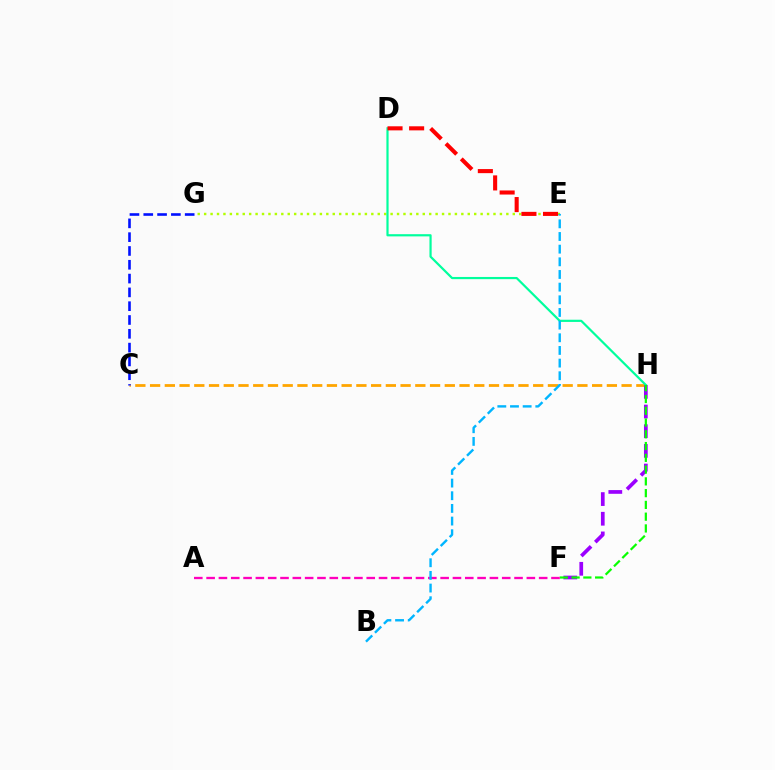{('E', 'G'): [{'color': '#b3ff00', 'line_style': 'dotted', 'thickness': 1.75}], ('C', 'H'): [{'color': '#ffa500', 'line_style': 'dashed', 'thickness': 2.0}], ('F', 'H'): [{'color': '#9b00ff', 'line_style': 'dashed', 'thickness': 2.67}, {'color': '#08ff00', 'line_style': 'dashed', 'thickness': 1.6}], ('D', 'H'): [{'color': '#00ff9d', 'line_style': 'solid', 'thickness': 1.58}], ('A', 'F'): [{'color': '#ff00bd', 'line_style': 'dashed', 'thickness': 1.67}], ('B', 'E'): [{'color': '#00b5ff', 'line_style': 'dashed', 'thickness': 1.72}], ('C', 'G'): [{'color': '#0010ff', 'line_style': 'dashed', 'thickness': 1.88}], ('D', 'E'): [{'color': '#ff0000', 'line_style': 'dashed', 'thickness': 2.93}]}